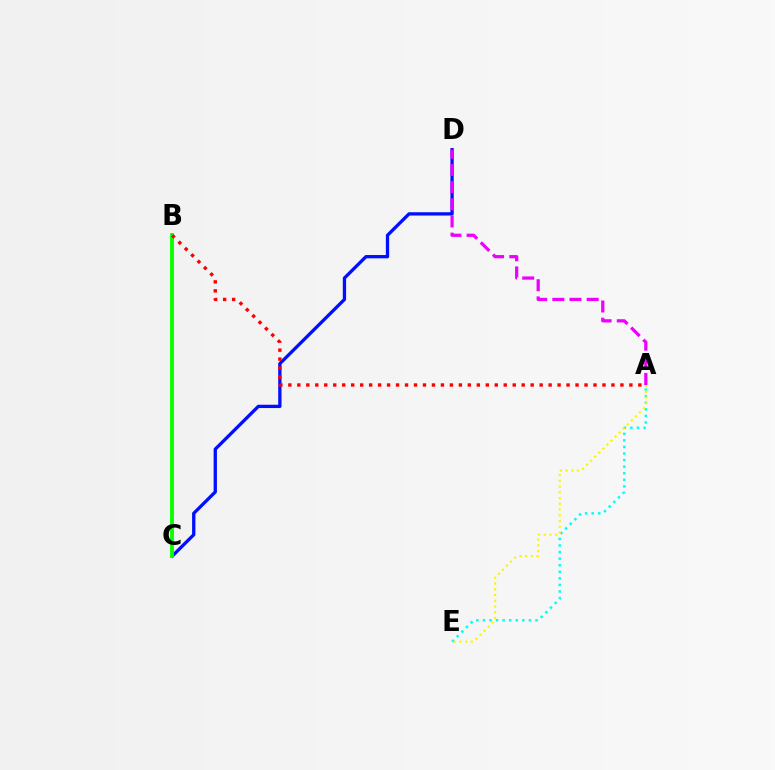{('C', 'D'): [{'color': '#0010ff', 'line_style': 'solid', 'thickness': 2.38}], ('B', 'C'): [{'color': '#08ff00', 'line_style': 'solid', 'thickness': 2.77}], ('A', 'E'): [{'color': '#00fff6', 'line_style': 'dotted', 'thickness': 1.79}, {'color': '#fcf500', 'line_style': 'dotted', 'thickness': 1.56}], ('A', 'B'): [{'color': '#ff0000', 'line_style': 'dotted', 'thickness': 2.44}], ('A', 'D'): [{'color': '#ee00ff', 'line_style': 'dashed', 'thickness': 2.33}]}